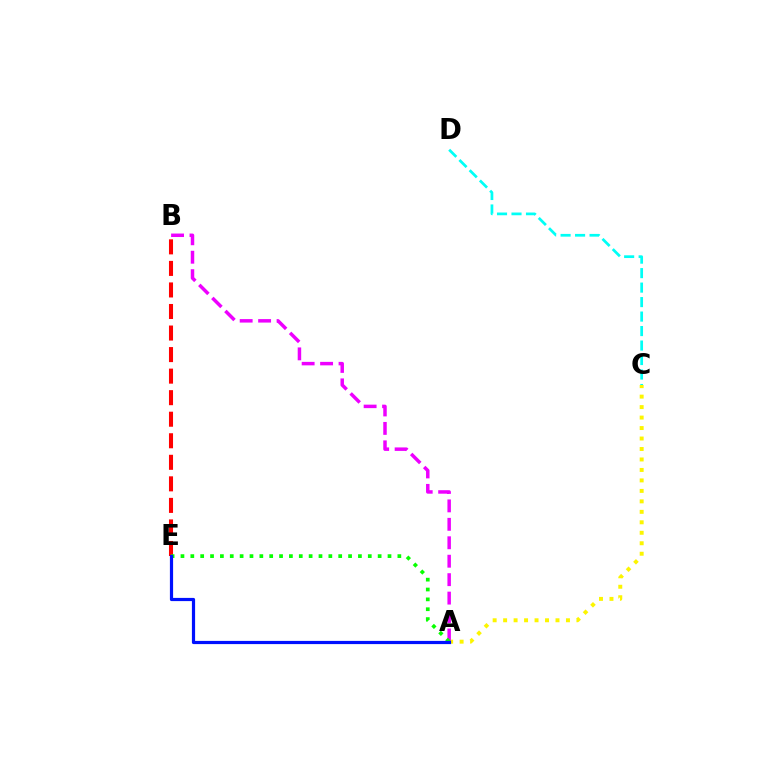{('C', 'D'): [{'color': '#00fff6', 'line_style': 'dashed', 'thickness': 1.97}], ('A', 'C'): [{'color': '#fcf500', 'line_style': 'dotted', 'thickness': 2.85}], ('A', 'B'): [{'color': '#ee00ff', 'line_style': 'dashed', 'thickness': 2.51}], ('B', 'E'): [{'color': '#ff0000', 'line_style': 'dashed', 'thickness': 2.93}], ('A', 'E'): [{'color': '#08ff00', 'line_style': 'dotted', 'thickness': 2.68}, {'color': '#0010ff', 'line_style': 'solid', 'thickness': 2.3}]}